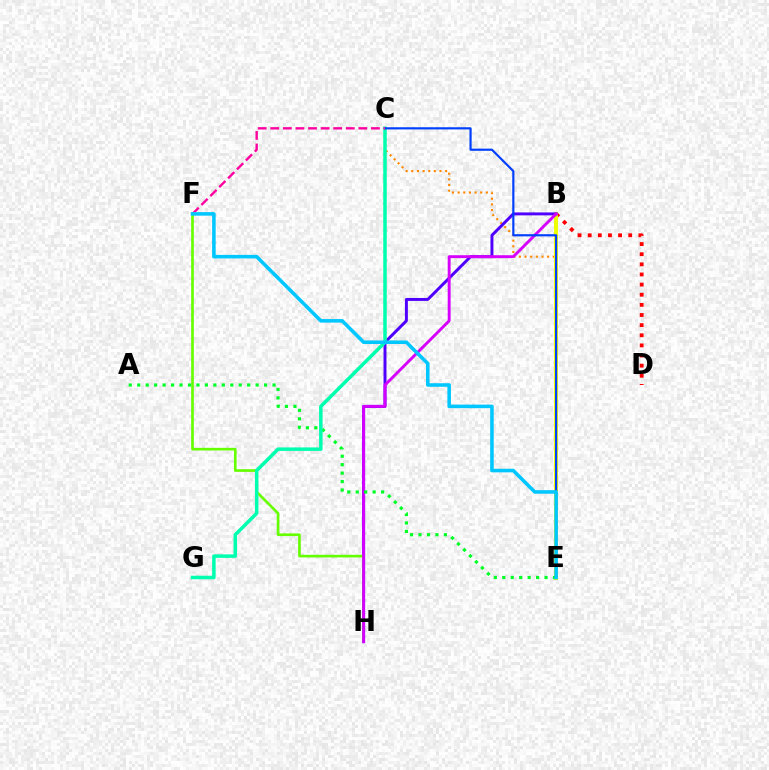{('C', 'E'): [{'color': '#ff8800', 'line_style': 'dotted', 'thickness': 1.53}, {'color': '#003fff', 'line_style': 'solid', 'thickness': 1.57}], ('B', 'D'): [{'color': '#ff0000', 'line_style': 'dotted', 'thickness': 2.75}], ('B', 'E'): [{'color': '#eeff00', 'line_style': 'solid', 'thickness': 2.84}], ('B', 'H'): [{'color': '#4f00ff', 'line_style': 'solid', 'thickness': 2.12}, {'color': '#d600ff', 'line_style': 'solid', 'thickness': 2.09}], ('F', 'H'): [{'color': '#66ff00', 'line_style': 'solid', 'thickness': 1.91}], ('A', 'E'): [{'color': '#00ff27', 'line_style': 'dotted', 'thickness': 2.3}], ('C', 'G'): [{'color': '#00ffaf', 'line_style': 'solid', 'thickness': 2.52}], ('C', 'F'): [{'color': '#ff00a0', 'line_style': 'dashed', 'thickness': 1.71}], ('E', 'F'): [{'color': '#00c7ff', 'line_style': 'solid', 'thickness': 2.56}]}